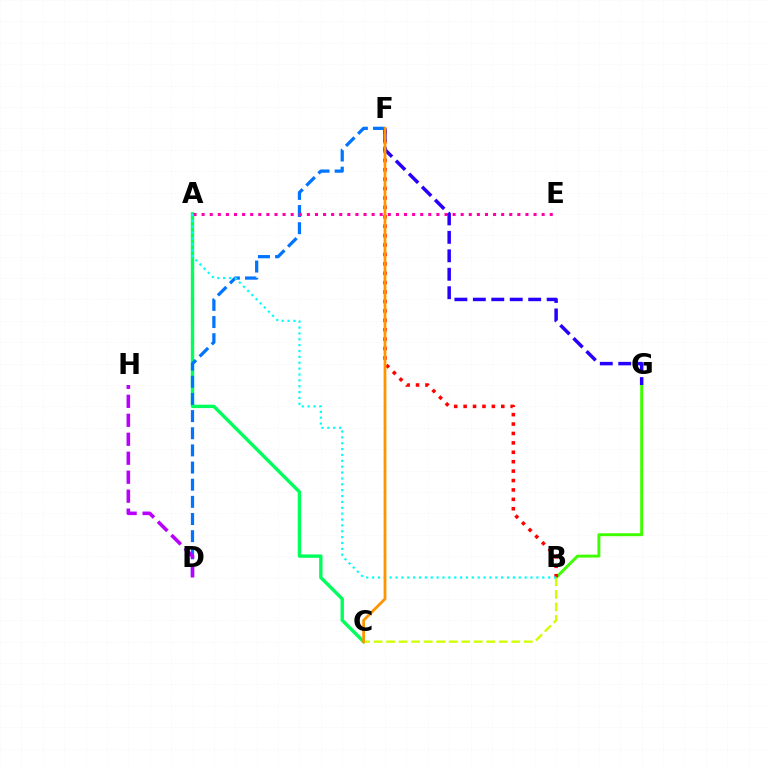{('B', 'G'): [{'color': '#3dff00', 'line_style': 'solid', 'thickness': 2.11}], ('A', 'C'): [{'color': '#00ff5c', 'line_style': 'solid', 'thickness': 2.44}], ('B', 'F'): [{'color': '#ff0000', 'line_style': 'dotted', 'thickness': 2.56}], ('B', 'C'): [{'color': '#d1ff00', 'line_style': 'dashed', 'thickness': 1.7}], ('D', 'F'): [{'color': '#0074ff', 'line_style': 'dashed', 'thickness': 2.33}], ('D', 'H'): [{'color': '#b900ff', 'line_style': 'dashed', 'thickness': 2.58}], ('A', 'E'): [{'color': '#ff00ac', 'line_style': 'dotted', 'thickness': 2.2}], ('A', 'B'): [{'color': '#00fff6', 'line_style': 'dotted', 'thickness': 1.59}], ('F', 'G'): [{'color': '#2500ff', 'line_style': 'dashed', 'thickness': 2.51}], ('C', 'F'): [{'color': '#ff9400', 'line_style': 'solid', 'thickness': 2.0}]}